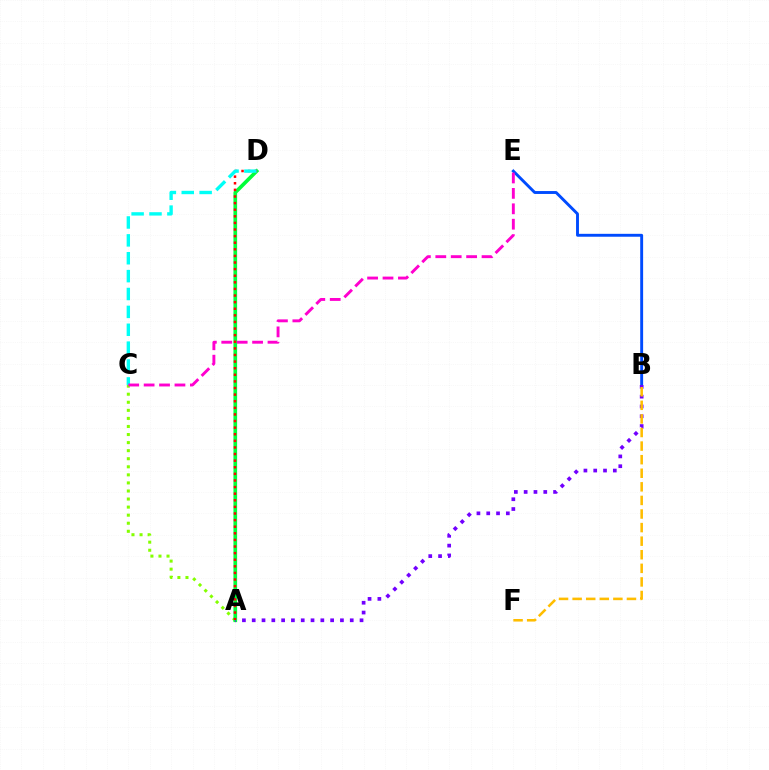{('A', 'C'): [{'color': '#84ff00', 'line_style': 'dotted', 'thickness': 2.19}], ('B', 'E'): [{'color': '#004bff', 'line_style': 'solid', 'thickness': 2.09}], ('A', 'D'): [{'color': '#00ff39', 'line_style': 'solid', 'thickness': 2.65}, {'color': '#ff0000', 'line_style': 'dotted', 'thickness': 1.79}], ('A', 'B'): [{'color': '#7200ff', 'line_style': 'dotted', 'thickness': 2.66}], ('C', 'D'): [{'color': '#00fff6', 'line_style': 'dashed', 'thickness': 2.43}], ('C', 'E'): [{'color': '#ff00cf', 'line_style': 'dashed', 'thickness': 2.09}], ('B', 'F'): [{'color': '#ffbd00', 'line_style': 'dashed', 'thickness': 1.85}]}